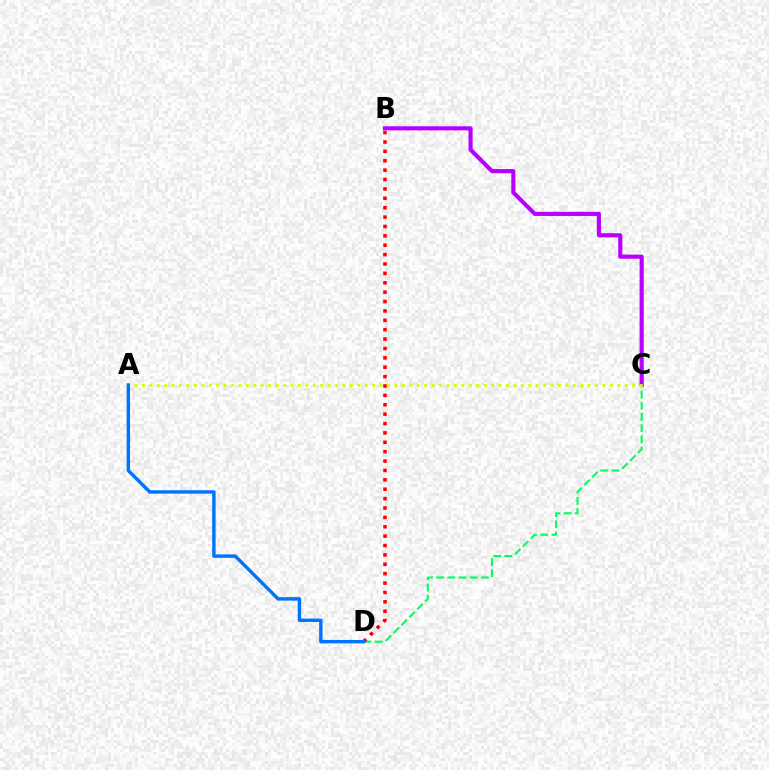{('B', 'C'): [{'color': '#b900ff', 'line_style': 'solid', 'thickness': 2.98}], ('C', 'D'): [{'color': '#00ff5c', 'line_style': 'dashed', 'thickness': 1.52}], ('A', 'C'): [{'color': '#d1ff00', 'line_style': 'dotted', 'thickness': 2.02}], ('B', 'D'): [{'color': '#ff0000', 'line_style': 'dotted', 'thickness': 2.55}], ('A', 'D'): [{'color': '#0074ff', 'line_style': 'solid', 'thickness': 2.46}]}